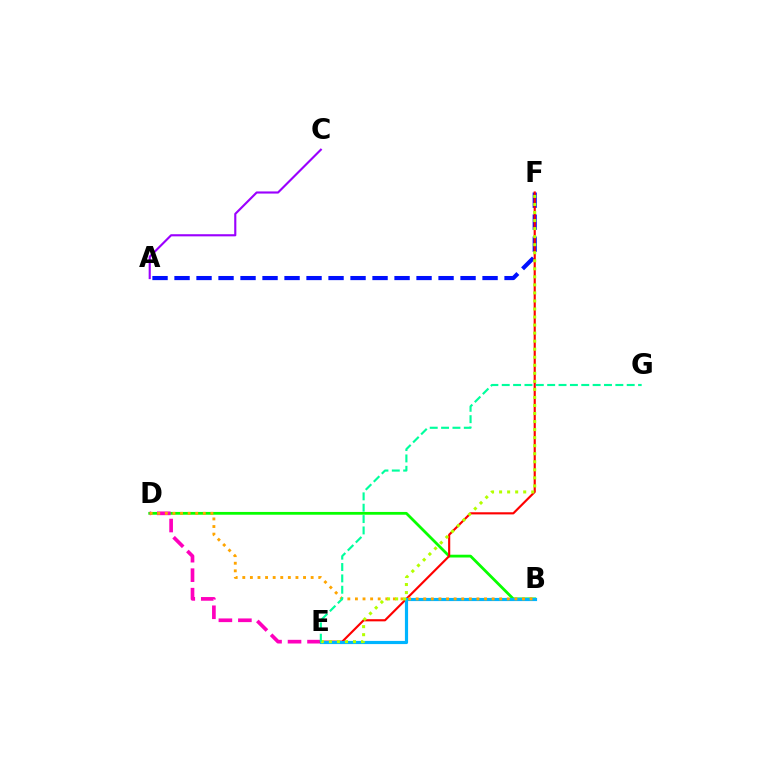{('B', 'D'): [{'color': '#08ff00', 'line_style': 'solid', 'thickness': 2.0}, {'color': '#ffa500', 'line_style': 'dotted', 'thickness': 2.06}], ('A', 'F'): [{'color': '#0010ff', 'line_style': 'dashed', 'thickness': 2.99}], ('D', 'E'): [{'color': '#ff00bd', 'line_style': 'dashed', 'thickness': 2.65}], ('E', 'F'): [{'color': '#ff0000', 'line_style': 'solid', 'thickness': 1.55}, {'color': '#b3ff00', 'line_style': 'dotted', 'thickness': 2.18}], ('A', 'C'): [{'color': '#9b00ff', 'line_style': 'solid', 'thickness': 1.53}], ('B', 'E'): [{'color': '#00b5ff', 'line_style': 'solid', 'thickness': 2.28}], ('E', 'G'): [{'color': '#00ff9d', 'line_style': 'dashed', 'thickness': 1.54}]}